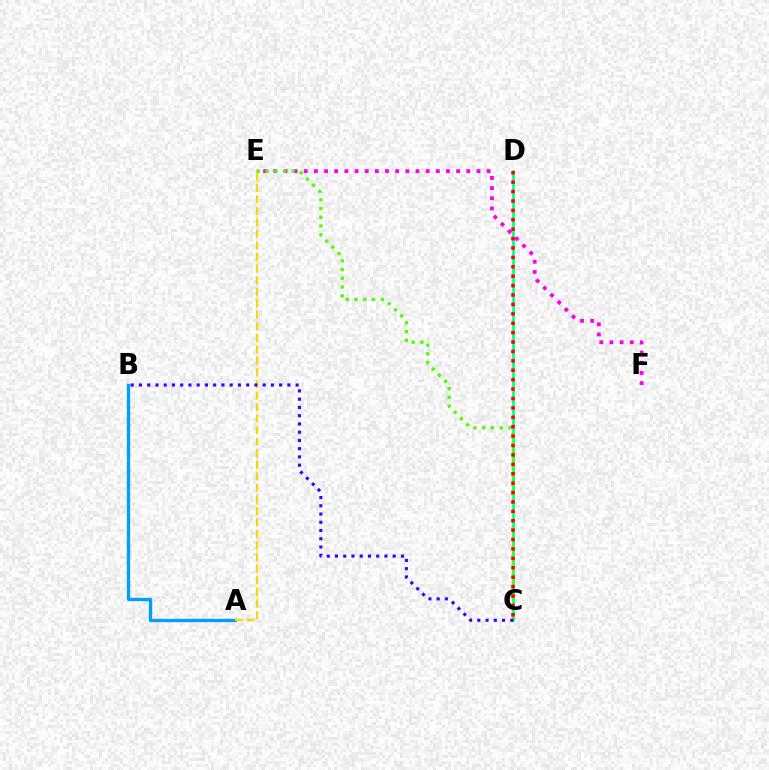{('C', 'D'): [{'color': '#00ff86', 'line_style': 'solid', 'thickness': 1.92}, {'color': '#ff0000', 'line_style': 'dotted', 'thickness': 2.56}], ('E', 'F'): [{'color': '#ff00ed', 'line_style': 'dotted', 'thickness': 2.76}], ('A', 'B'): [{'color': '#009eff', 'line_style': 'solid', 'thickness': 2.4}], ('A', 'E'): [{'color': '#ffd500', 'line_style': 'dashed', 'thickness': 1.57}], ('C', 'E'): [{'color': '#4fff00', 'line_style': 'dotted', 'thickness': 2.37}], ('B', 'C'): [{'color': '#3700ff', 'line_style': 'dotted', 'thickness': 2.24}]}